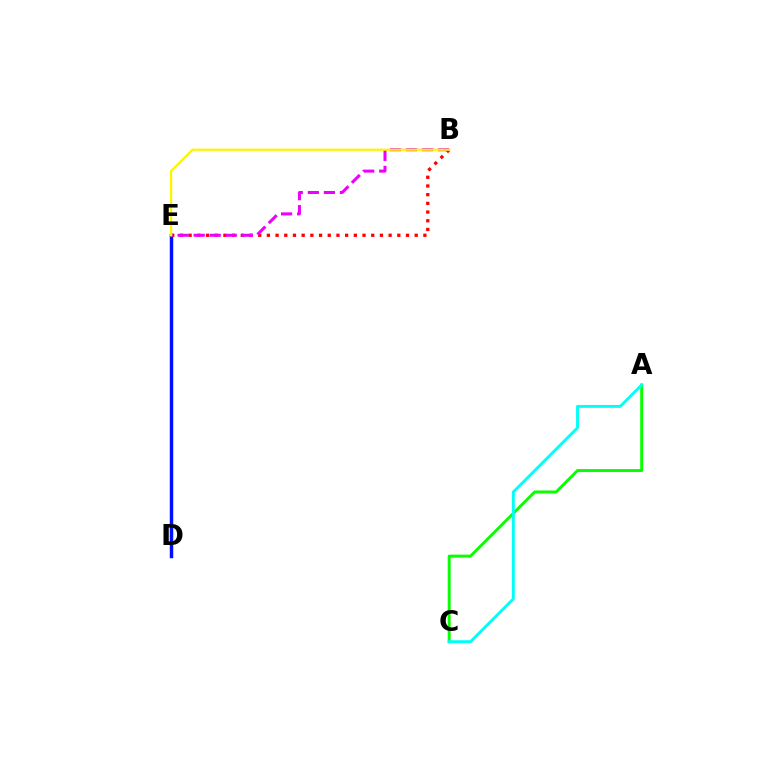{('D', 'E'): [{'color': '#0010ff', 'line_style': 'solid', 'thickness': 2.49}], ('B', 'E'): [{'color': '#ff0000', 'line_style': 'dotted', 'thickness': 2.36}, {'color': '#ee00ff', 'line_style': 'dashed', 'thickness': 2.18}, {'color': '#fcf500', 'line_style': 'solid', 'thickness': 1.6}], ('A', 'C'): [{'color': '#08ff00', 'line_style': 'solid', 'thickness': 2.13}, {'color': '#00fff6', 'line_style': 'solid', 'thickness': 2.08}]}